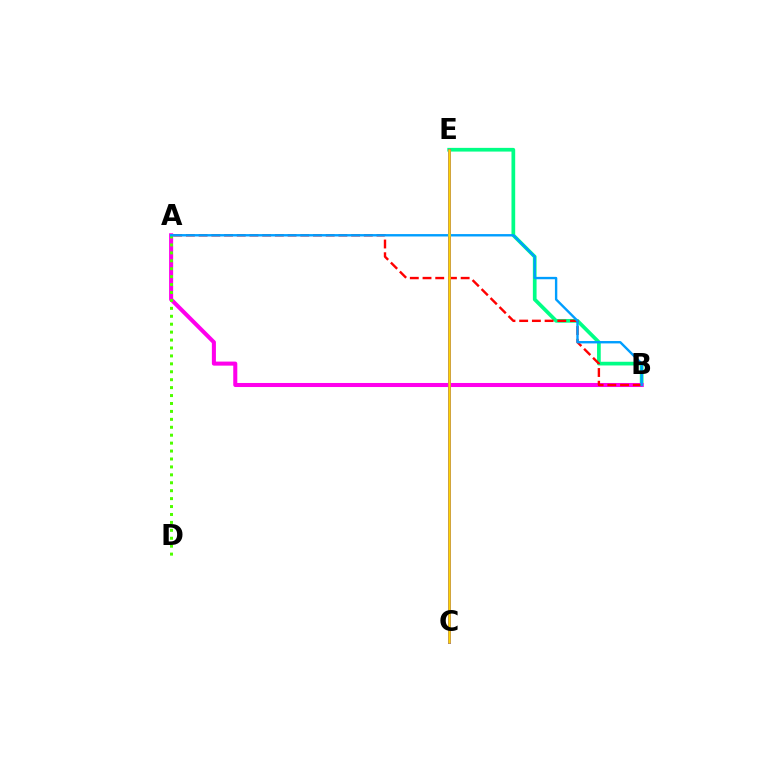{('B', 'E'): [{'color': '#00ff86', 'line_style': 'solid', 'thickness': 2.67}], ('A', 'B'): [{'color': '#ff00ed', 'line_style': 'solid', 'thickness': 2.92}, {'color': '#ff0000', 'line_style': 'dashed', 'thickness': 1.73}, {'color': '#009eff', 'line_style': 'solid', 'thickness': 1.71}], ('A', 'D'): [{'color': '#4fff00', 'line_style': 'dotted', 'thickness': 2.15}], ('C', 'E'): [{'color': '#3700ff', 'line_style': 'solid', 'thickness': 2.09}, {'color': '#ffd500', 'line_style': 'solid', 'thickness': 1.81}]}